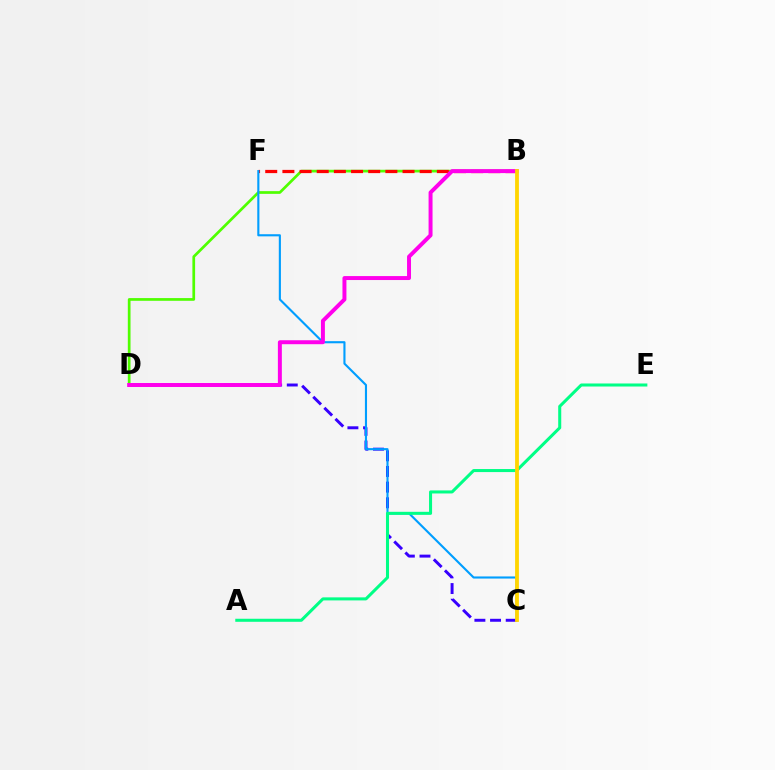{('B', 'D'): [{'color': '#4fff00', 'line_style': 'solid', 'thickness': 1.95}, {'color': '#ff00ed', 'line_style': 'solid', 'thickness': 2.85}], ('C', 'D'): [{'color': '#3700ff', 'line_style': 'dashed', 'thickness': 2.13}], ('B', 'F'): [{'color': '#ff0000', 'line_style': 'dashed', 'thickness': 2.33}], ('C', 'F'): [{'color': '#009eff', 'line_style': 'solid', 'thickness': 1.53}], ('A', 'E'): [{'color': '#00ff86', 'line_style': 'solid', 'thickness': 2.19}], ('B', 'C'): [{'color': '#ffd500', 'line_style': 'solid', 'thickness': 2.75}]}